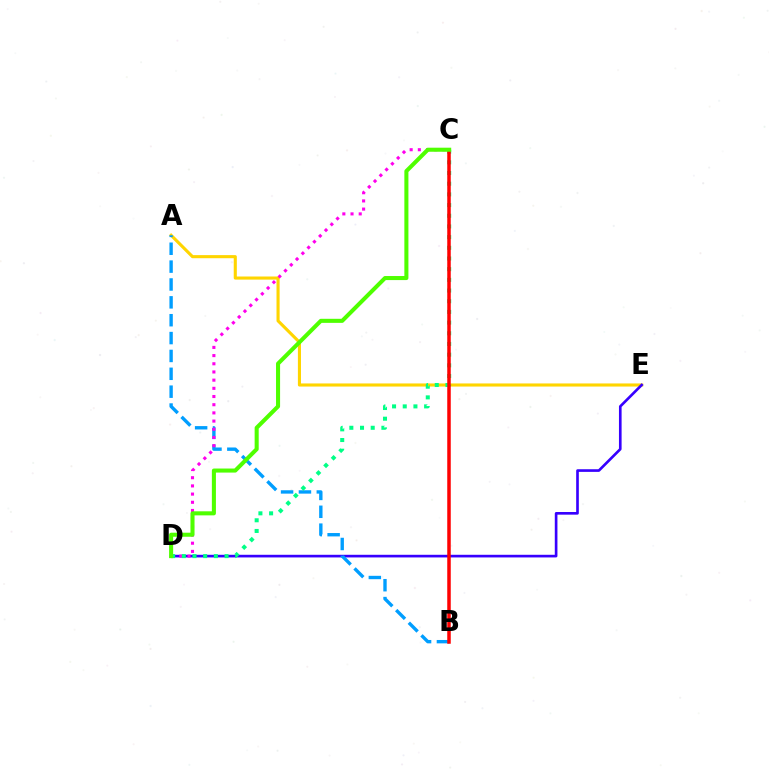{('A', 'E'): [{'color': '#ffd500', 'line_style': 'solid', 'thickness': 2.24}], ('D', 'E'): [{'color': '#3700ff', 'line_style': 'solid', 'thickness': 1.91}], ('A', 'B'): [{'color': '#009eff', 'line_style': 'dashed', 'thickness': 2.43}], ('C', 'D'): [{'color': '#ff00ed', 'line_style': 'dotted', 'thickness': 2.22}, {'color': '#00ff86', 'line_style': 'dotted', 'thickness': 2.9}, {'color': '#4fff00', 'line_style': 'solid', 'thickness': 2.92}], ('B', 'C'): [{'color': '#ff0000', 'line_style': 'solid', 'thickness': 2.52}]}